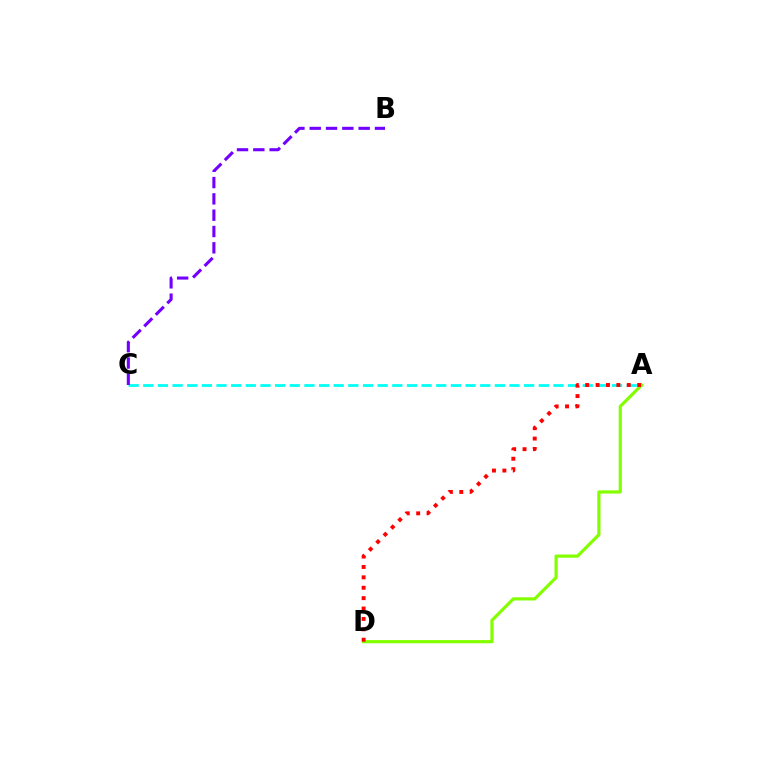{('A', 'C'): [{'color': '#00fff6', 'line_style': 'dashed', 'thickness': 1.99}], ('B', 'C'): [{'color': '#7200ff', 'line_style': 'dashed', 'thickness': 2.22}], ('A', 'D'): [{'color': '#84ff00', 'line_style': 'solid', 'thickness': 2.3}, {'color': '#ff0000', 'line_style': 'dotted', 'thickness': 2.82}]}